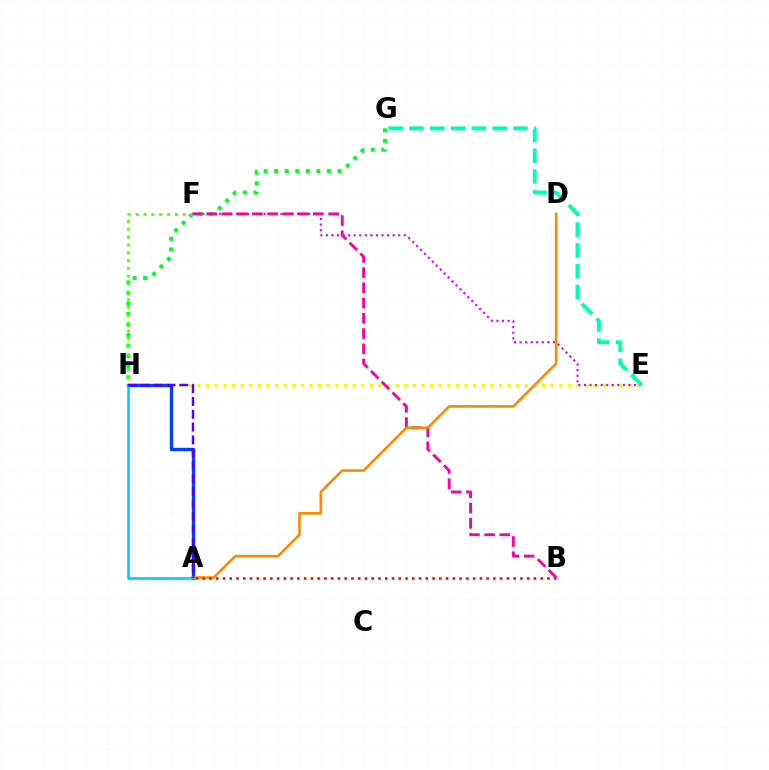{('E', 'H'): [{'color': '#eeff00', 'line_style': 'dotted', 'thickness': 2.34}], ('G', 'H'): [{'color': '#00ff27', 'line_style': 'dotted', 'thickness': 2.87}], ('A', 'H'): [{'color': '#003fff', 'line_style': 'solid', 'thickness': 2.4}, {'color': '#00c7ff', 'line_style': 'solid', 'thickness': 1.82}, {'color': '#4f00ff', 'line_style': 'dashed', 'thickness': 1.74}], ('E', 'F'): [{'color': '#d600ff', 'line_style': 'dotted', 'thickness': 1.51}], ('F', 'H'): [{'color': '#66ff00', 'line_style': 'dotted', 'thickness': 2.13}], ('B', 'F'): [{'color': '#ff00a0', 'line_style': 'dashed', 'thickness': 2.07}], ('A', 'D'): [{'color': '#ff8800', 'line_style': 'solid', 'thickness': 1.86}], ('A', 'B'): [{'color': '#ff0000', 'line_style': 'dotted', 'thickness': 1.84}], ('E', 'G'): [{'color': '#00ffaf', 'line_style': 'dashed', 'thickness': 2.83}]}